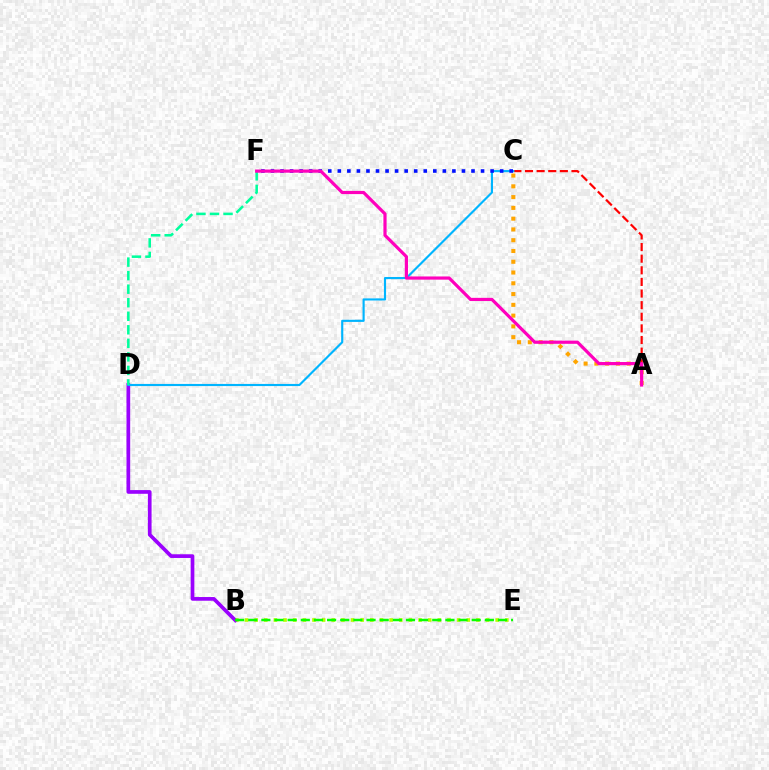{('B', 'E'): [{'color': '#b3ff00', 'line_style': 'dotted', 'thickness': 2.62}, {'color': '#08ff00', 'line_style': 'dashed', 'thickness': 1.79}], ('B', 'D'): [{'color': '#9b00ff', 'line_style': 'solid', 'thickness': 2.66}], ('A', 'C'): [{'color': '#ffa500', 'line_style': 'dotted', 'thickness': 2.93}, {'color': '#ff0000', 'line_style': 'dashed', 'thickness': 1.58}], ('C', 'D'): [{'color': '#00b5ff', 'line_style': 'solid', 'thickness': 1.54}], ('D', 'F'): [{'color': '#00ff9d', 'line_style': 'dashed', 'thickness': 1.84}], ('C', 'F'): [{'color': '#0010ff', 'line_style': 'dotted', 'thickness': 2.59}], ('A', 'F'): [{'color': '#ff00bd', 'line_style': 'solid', 'thickness': 2.3}]}